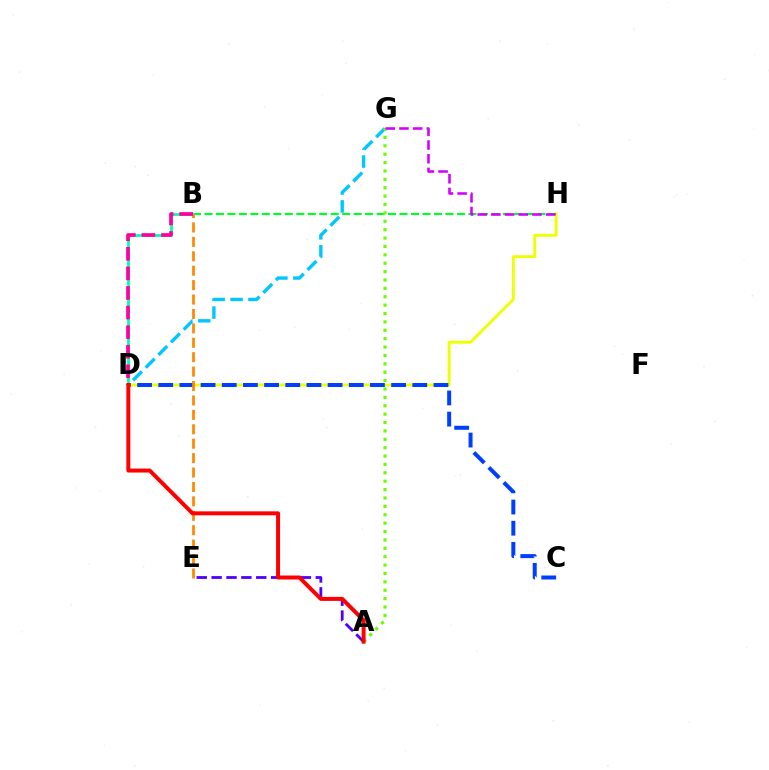{('D', 'H'): [{'color': '#eeff00', 'line_style': 'solid', 'thickness': 2.07}], ('A', 'E'): [{'color': '#4f00ff', 'line_style': 'dashed', 'thickness': 2.02}], ('C', 'D'): [{'color': '#003fff', 'line_style': 'dashed', 'thickness': 2.88}], ('B', 'H'): [{'color': '#00ff27', 'line_style': 'dashed', 'thickness': 1.56}], ('B', 'D'): [{'color': '#00ffaf', 'line_style': 'solid', 'thickness': 2.0}, {'color': '#ff00a0', 'line_style': 'dashed', 'thickness': 2.66}], ('B', 'E'): [{'color': '#ff8800', 'line_style': 'dashed', 'thickness': 1.96}], ('D', 'G'): [{'color': '#00c7ff', 'line_style': 'dashed', 'thickness': 2.43}], ('A', 'G'): [{'color': '#66ff00', 'line_style': 'dotted', 'thickness': 2.28}], ('A', 'D'): [{'color': '#ff0000', 'line_style': 'solid', 'thickness': 2.86}], ('G', 'H'): [{'color': '#d600ff', 'line_style': 'dashed', 'thickness': 1.86}]}